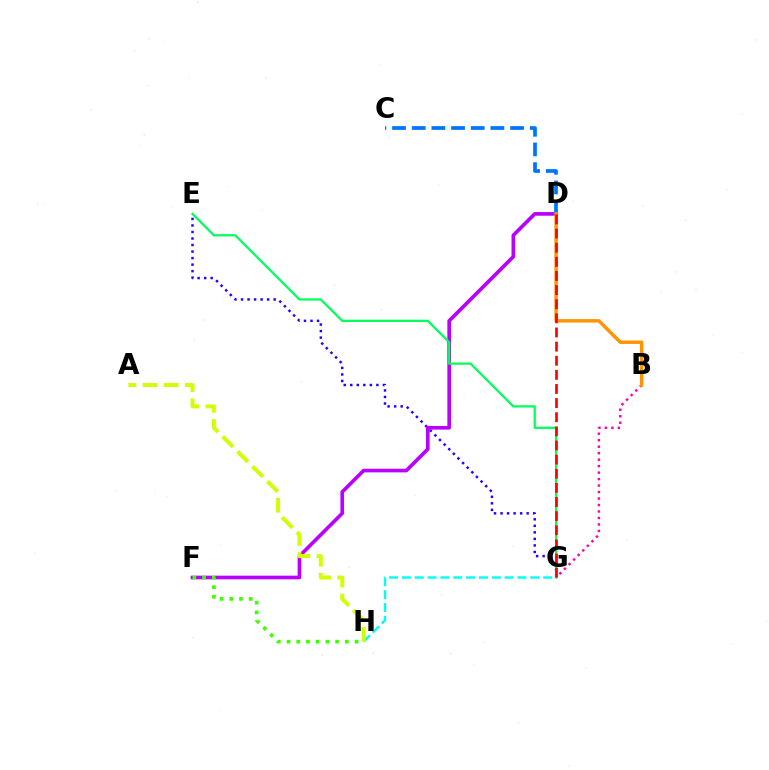{('E', 'G'): [{'color': '#2500ff', 'line_style': 'dotted', 'thickness': 1.77}, {'color': '#00ff5c', 'line_style': 'solid', 'thickness': 1.62}], ('B', 'G'): [{'color': '#ff00ac', 'line_style': 'dotted', 'thickness': 1.76}], ('D', 'F'): [{'color': '#b900ff', 'line_style': 'solid', 'thickness': 2.63}], ('G', 'H'): [{'color': '#00fff6', 'line_style': 'dashed', 'thickness': 1.75}], ('A', 'H'): [{'color': '#d1ff00', 'line_style': 'dashed', 'thickness': 2.86}], ('F', 'H'): [{'color': '#3dff00', 'line_style': 'dotted', 'thickness': 2.64}], ('C', 'D'): [{'color': '#0074ff', 'line_style': 'dashed', 'thickness': 2.67}], ('B', 'D'): [{'color': '#ff9400', 'line_style': 'solid', 'thickness': 2.48}], ('D', 'G'): [{'color': '#ff0000', 'line_style': 'dashed', 'thickness': 1.92}]}